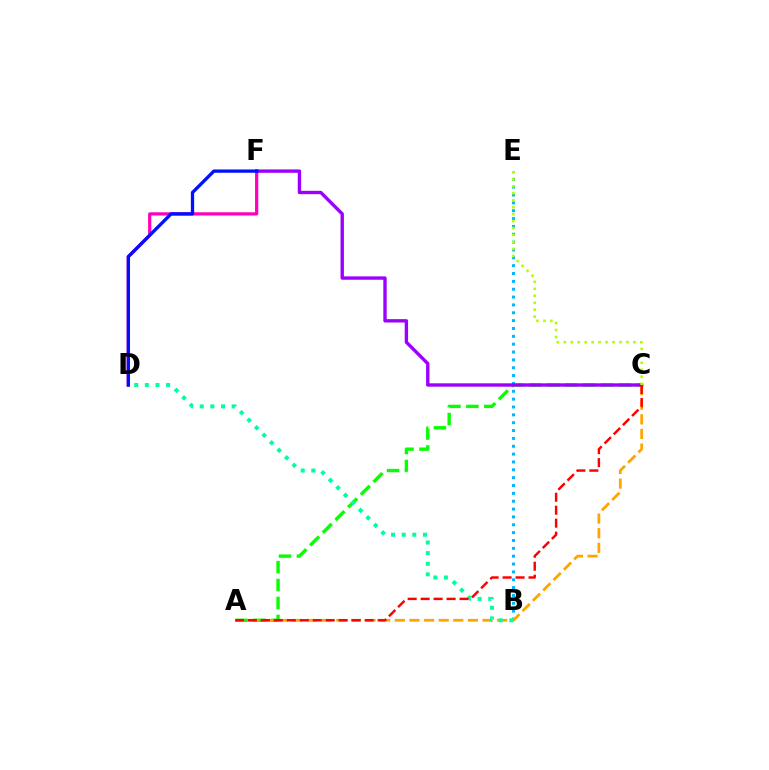{('A', 'C'): [{'color': '#08ff00', 'line_style': 'dashed', 'thickness': 2.44}, {'color': '#ffa500', 'line_style': 'dashed', 'thickness': 1.99}, {'color': '#ff0000', 'line_style': 'dashed', 'thickness': 1.76}], ('B', 'E'): [{'color': '#00b5ff', 'line_style': 'dotted', 'thickness': 2.13}], ('D', 'F'): [{'color': '#ff00bd', 'line_style': 'solid', 'thickness': 2.33}, {'color': '#0010ff', 'line_style': 'solid', 'thickness': 2.37}], ('C', 'F'): [{'color': '#9b00ff', 'line_style': 'solid', 'thickness': 2.43}], ('B', 'D'): [{'color': '#00ff9d', 'line_style': 'dotted', 'thickness': 2.89}], ('C', 'E'): [{'color': '#b3ff00', 'line_style': 'dotted', 'thickness': 1.89}]}